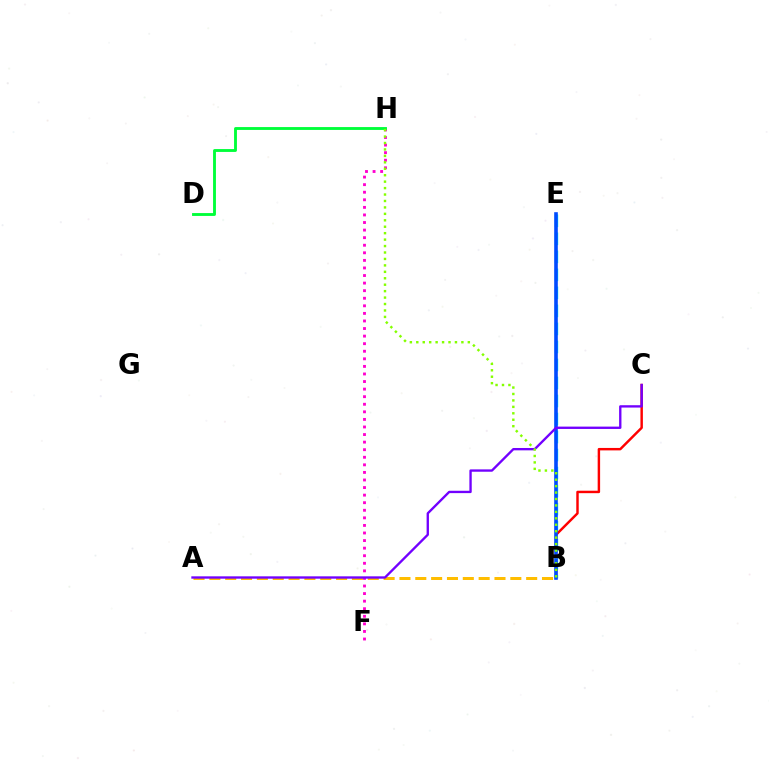{('B', 'E'): [{'color': '#00fff6', 'line_style': 'dashed', 'thickness': 2.45}, {'color': '#004bff', 'line_style': 'solid', 'thickness': 2.6}], ('F', 'H'): [{'color': '#ff00cf', 'line_style': 'dotted', 'thickness': 2.06}], ('A', 'B'): [{'color': '#ffbd00', 'line_style': 'dashed', 'thickness': 2.15}], ('B', 'C'): [{'color': '#ff0000', 'line_style': 'solid', 'thickness': 1.76}], ('A', 'C'): [{'color': '#7200ff', 'line_style': 'solid', 'thickness': 1.69}], ('D', 'H'): [{'color': '#00ff39', 'line_style': 'solid', 'thickness': 2.06}], ('B', 'H'): [{'color': '#84ff00', 'line_style': 'dotted', 'thickness': 1.75}]}